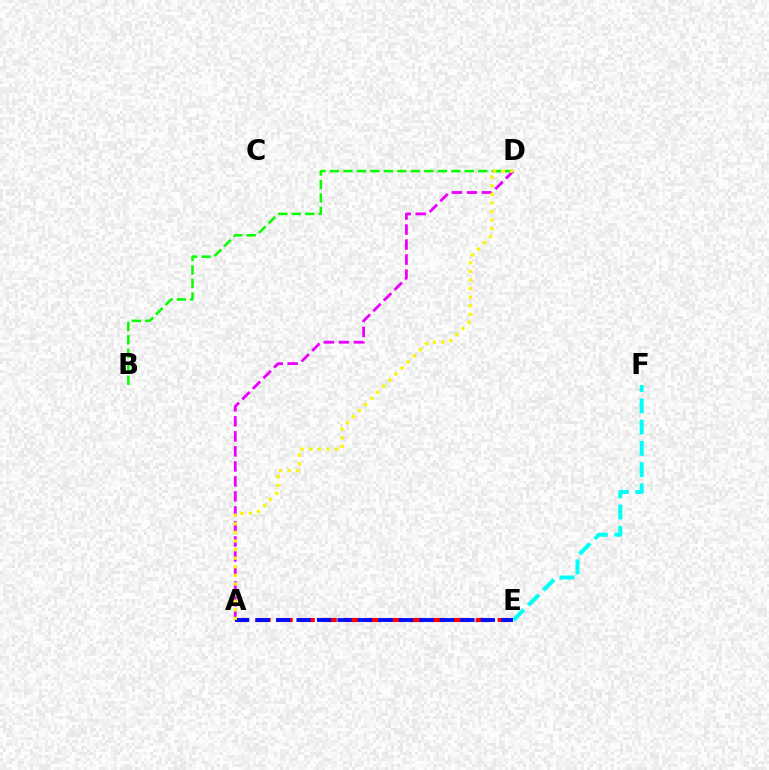{('B', 'D'): [{'color': '#08ff00', 'line_style': 'dashed', 'thickness': 1.83}], ('A', 'E'): [{'color': '#ff0000', 'line_style': 'dashed', 'thickness': 2.99}, {'color': '#0010ff', 'line_style': 'dashed', 'thickness': 2.78}], ('A', 'D'): [{'color': '#ee00ff', 'line_style': 'dashed', 'thickness': 2.04}, {'color': '#fcf500', 'line_style': 'dotted', 'thickness': 2.34}], ('E', 'F'): [{'color': '#00fff6', 'line_style': 'dashed', 'thickness': 2.89}]}